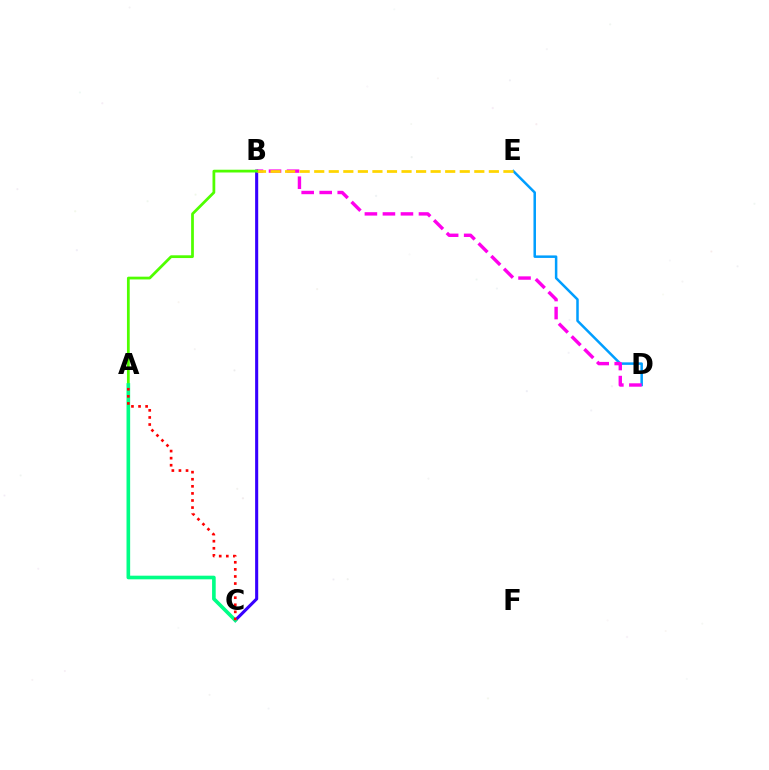{('D', 'E'): [{'color': '#009eff', 'line_style': 'solid', 'thickness': 1.81}], ('B', 'C'): [{'color': '#3700ff', 'line_style': 'solid', 'thickness': 2.22}], ('B', 'D'): [{'color': '#ff00ed', 'line_style': 'dashed', 'thickness': 2.45}], ('B', 'E'): [{'color': '#ffd500', 'line_style': 'dashed', 'thickness': 1.98}], ('A', 'B'): [{'color': '#4fff00', 'line_style': 'solid', 'thickness': 1.99}], ('A', 'C'): [{'color': '#00ff86', 'line_style': 'solid', 'thickness': 2.61}, {'color': '#ff0000', 'line_style': 'dotted', 'thickness': 1.92}]}